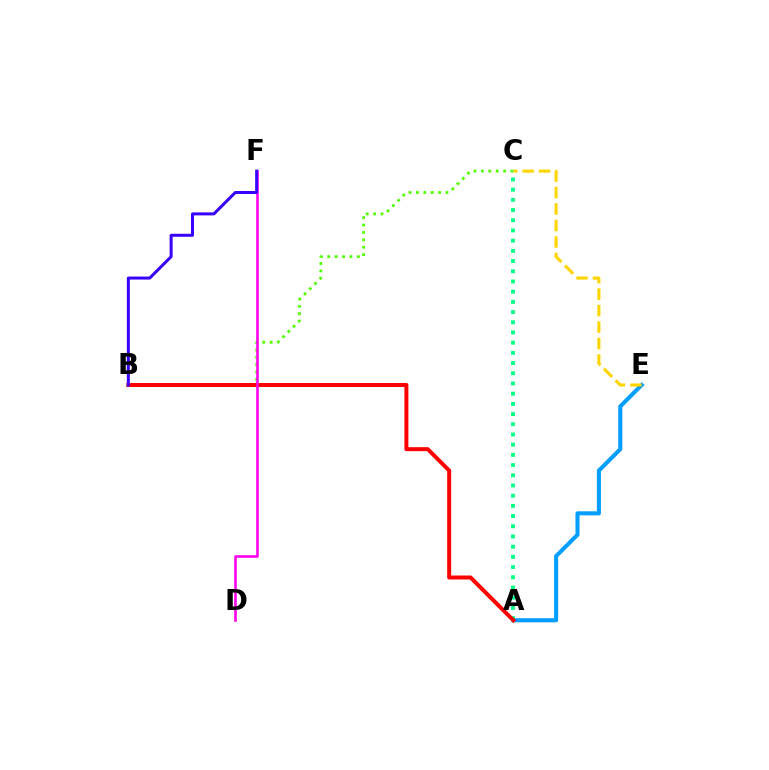{('B', 'C'): [{'color': '#4fff00', 'line_style': 'dotted', 'thickness': 2.01}], ('A', 'E'): [{'color': '#009eff', 'line_style': 'solid', 'thickness': 2.92}], ('C', 'E'): [{'color': '#ffd500', 'line_style': 'dashed', 'thickness': 2.24}], ('A', 'C'): [{'color': '#00ff86', 'line_style': 'dotted', 'thickness': 2.77}], ('A', 'B'): [{'color': '#ff0000', 'line_style': 'solid', 'thickness': 2.87}], ('D', 'F'): [{'color': '#ff00ed', 'line_style': 'solid', 'thickness': 1.87}], ('B', 'F'): [{'color': '#3700ff', 'line_style': 'solid', 'thickness': 2.16}]}